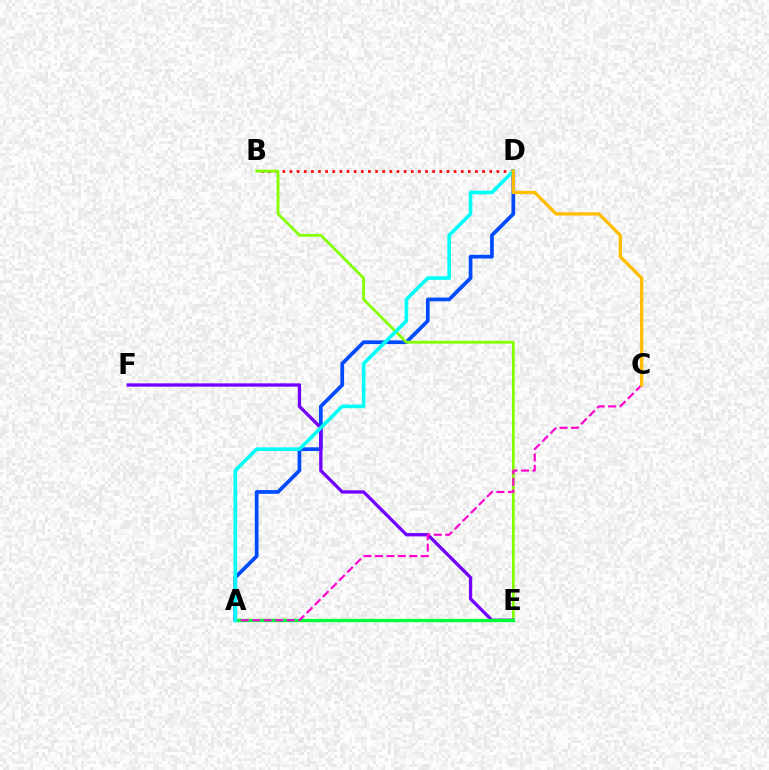{('A', 'D'): [{'color': '#004bff', 'line_style': 'solid', 'thickness': 2.68}, {'color': '#00fff6', 'line_style': 'solid', 'thickness': 2.59}], ('B', 'D'): [{'color': '#ff0000', 'line_style': 'dotted', 'thickness': 1.94}], ('B', 'E'): [{'color': '#84ff00', 'line_style': 'solid', 'thickness': 1.99}], ('E', 'F'): [{'color': '#7200ff', 'line_style': 'solid', 'thickness': 2.38}], ('A', 'E'): [{'color': '#00ff39', 'line_style': 'solid', 'thickness': 2.42}], ('A', 'C'): [{'color': '#ff00cf', 'line_style': 'dashed', 'thickness': 1.56}], ('C', 'D'): [{'color': '#ffbd00', 'line_style': 'solid', 'thickness': 2.38}]}